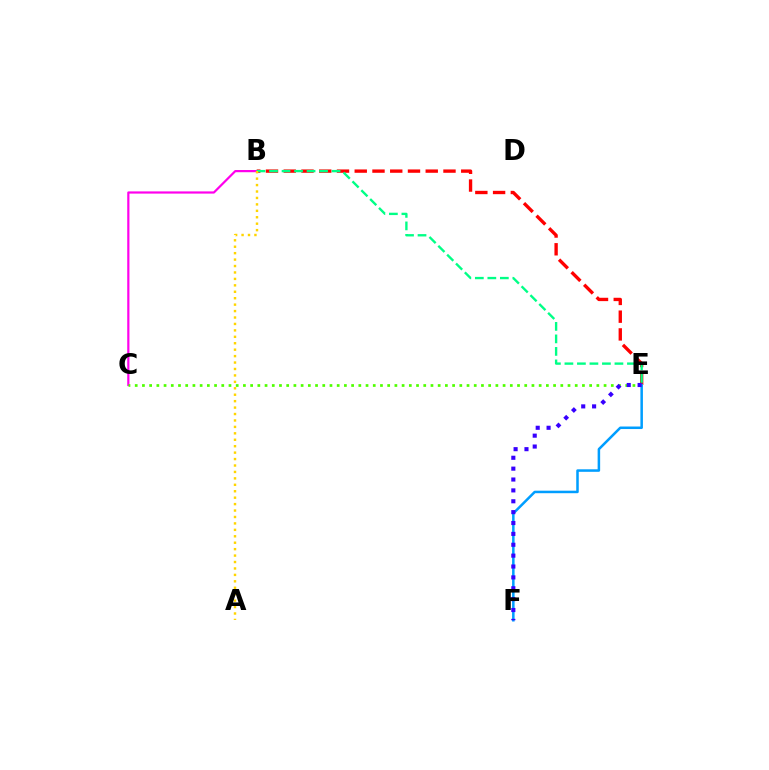{('B', 'E'): [{'color': '#ff0000', 'line_style': 'dashed', 'thickness': 2.41}, {'color': '#00ff86', 'line_style': 'dashed', 'thickness': 1.7}], ('B', 'C'): [{'color': '#ff00ed', 'line_style': 'solid', 'thickness': 1.59}], ('C', 'E'): [{'color': '#4fff00', 'line_style': 'dotted', 'thickness': 1.96}], ('A', 'B'): [{'color': '#ffd500', 'line_style': 'dotted', 'thickness': 1.75}], ('E', 'F'): [{'color': '#009eff', 'line_style': 'solid', 'thickness': 1.82}, {'color': '#3700ff', 'line_style': 'dotted', 'thickness': 2.95}]}